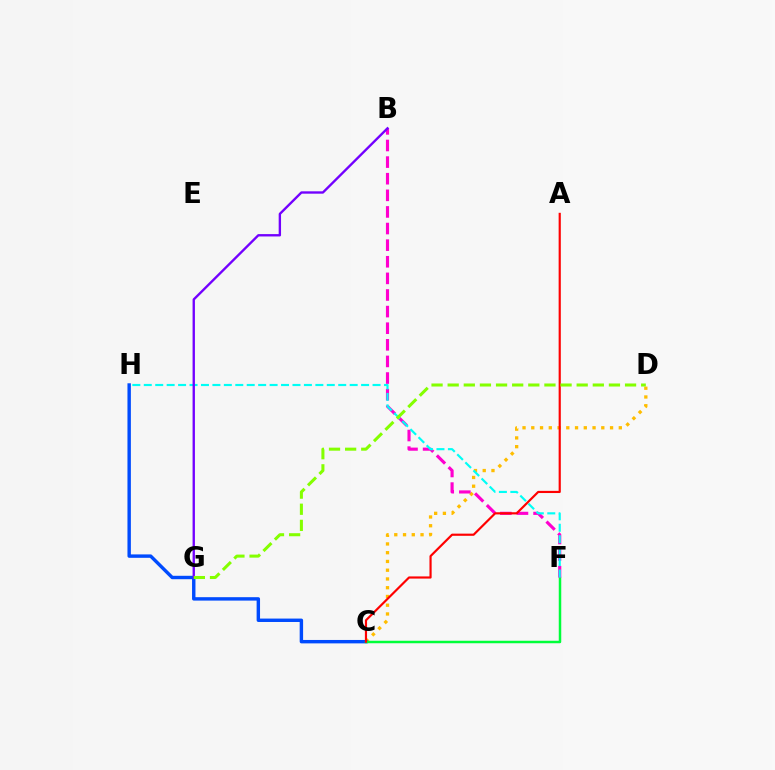{('C', 'D'): [{'color': '#ffbd00', 'line_style': 'dotted', 'thickness': 2.38}], ('C', 'H'): [{'color': '#004bff', 'line_style': 'solid', 'thickness': 2.46}], ('C', 'F'): [{'color': '#00ff39', 'line_style': 'solid', 'thickness': 1.8}], ('B', 'F'): [{'color': '#ff00cf', 'line_style': 'dashed', 'thickness': 2.26}], ('F', 'H'): [{'color': '#00fff6', 'line_style': 'dashed', 'thickness': 1.55}], ('B', 'G'): [{'color': '#7200ff', 'line_style': 'solid', 'thickness': 1.7}], ('A', 'C'): [{'color': '#ff0000', 'line_style': 'solid', 'thickness': 1.56}], ('D', 'G'): [{'color': '#84ff00', 'line_style': 'dashed', 'thickness': 2.19}]}